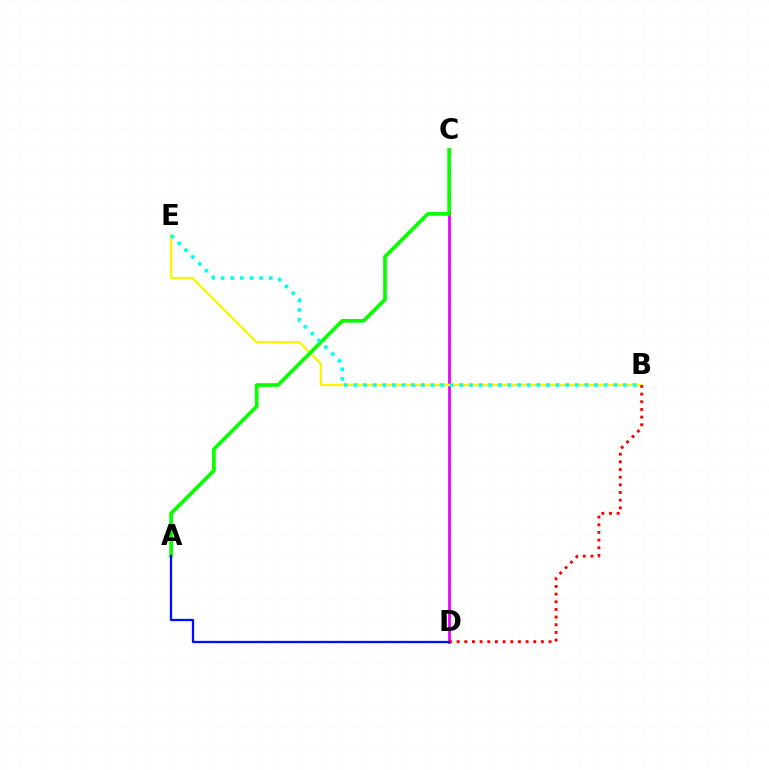{('C', 'D'): [{'color': '#ee00ff', 'line_style': 'solid', 'thickness': 2.0}], ('B', 'E'): [{'color': '#fcf500', 'line_style': 'solid', 'thickness': 1.66}, {'color': '#00fff6', 'line_style': 'dotted', 'thickness': 2.62}], ('A', 'C'): [{'color': '#08ff00', 'line_style': 'solid', 'thickness': 2.67}], ('B', 'D'): [{'color': '#ff0000', 'line_style': 'dotted', 'thickness': 2.08}], ('A', 'D'): [{'color': '#0010ff', 'line_style': 'solid', 'thickness': 1.66}]}